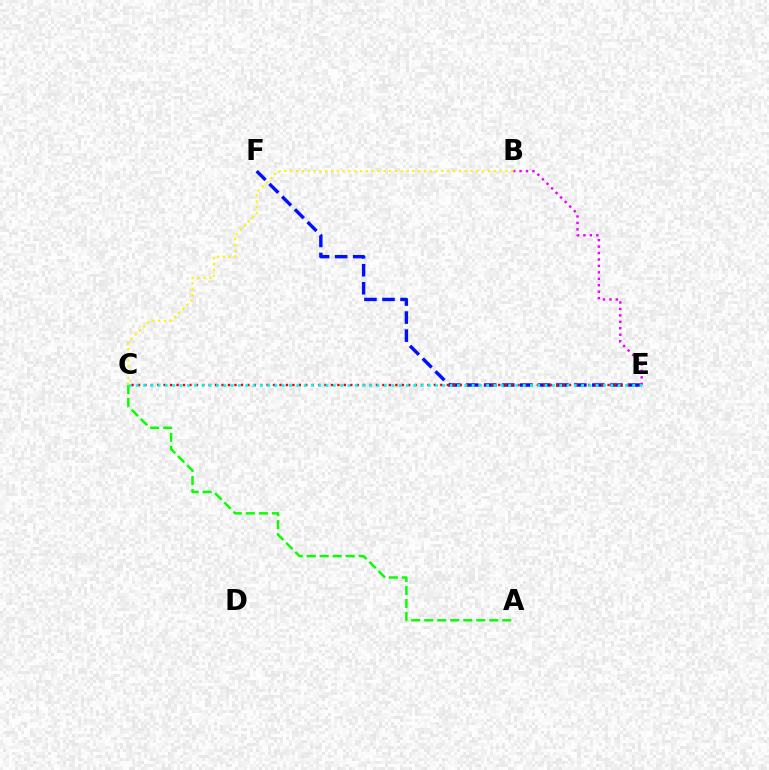{('E', 'F'): [{'color': '#0010ff', 'line_style': 'dashed', 'thickness': 2.45}], ('C', 'E'): [{'color': '#ff0000', 'line_style': 'dotted', 'thickness': 1.75}, {'color': '#00fff6', 'line_style': 'dotted', 'thickness': 1.98}], ('A', 'C'): [{'color': '#08ff00', 'line_style': 'dashed', 'thickness': 1.77}], ('B', 'E'): [{'color': '#ee00ff', 'line_style': 'dotted', 'thickness': 1.75}], ('B', 'C'): [{'color': '#fcf500', 'line_style': 'dotted', 'thickness': 1.58}]}